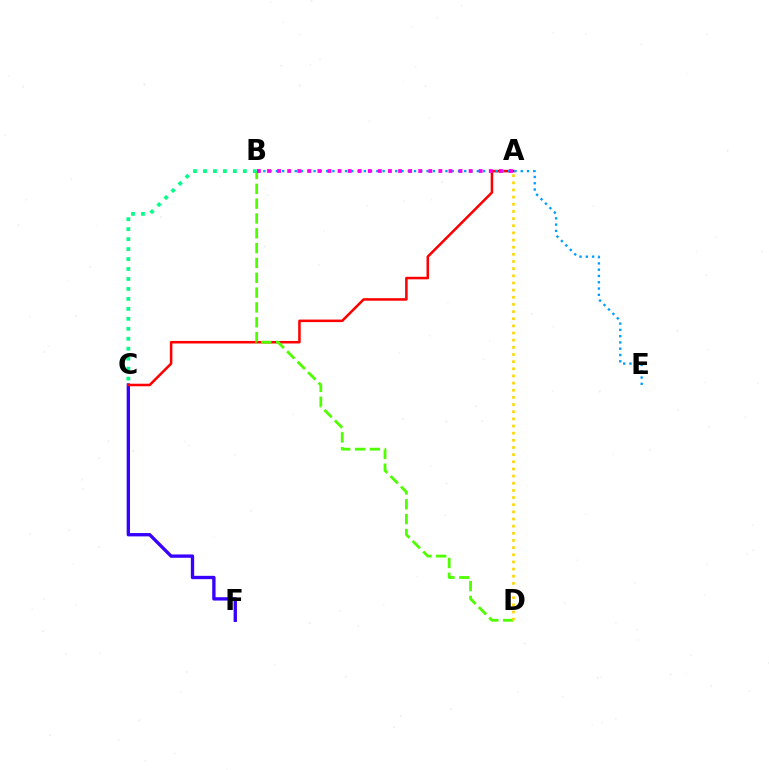{('C', 'F'): [{'color': '#3700ff', 'line_style': 'solid', 'thickness': 2.4}], ('A', 'C'): [{'color': '#ff0000', 'line_style': 'solid', 'thickness': 1.83}], ('B', 'D'): [{'color': '#4fff00', 'line_style': 'dashed', 'thickness': 2.01}], ('B', 'C'): [{'color': '#00ff86', 'line_style': 'dotted', 'thickness': 2.71}], ('A', 'D'): [{'color': '#ffd500', 'line_style': 'dotted', 'thickness': 1.94}], ('B', 'E'): [{'color': '#009eff', 'line_style': 'dotted', 'thickness': 1.71}], ('A', 'B'): [{'color': '#ff00ed', 'line_style': 'dotted', 'thickness': 2.74}]}